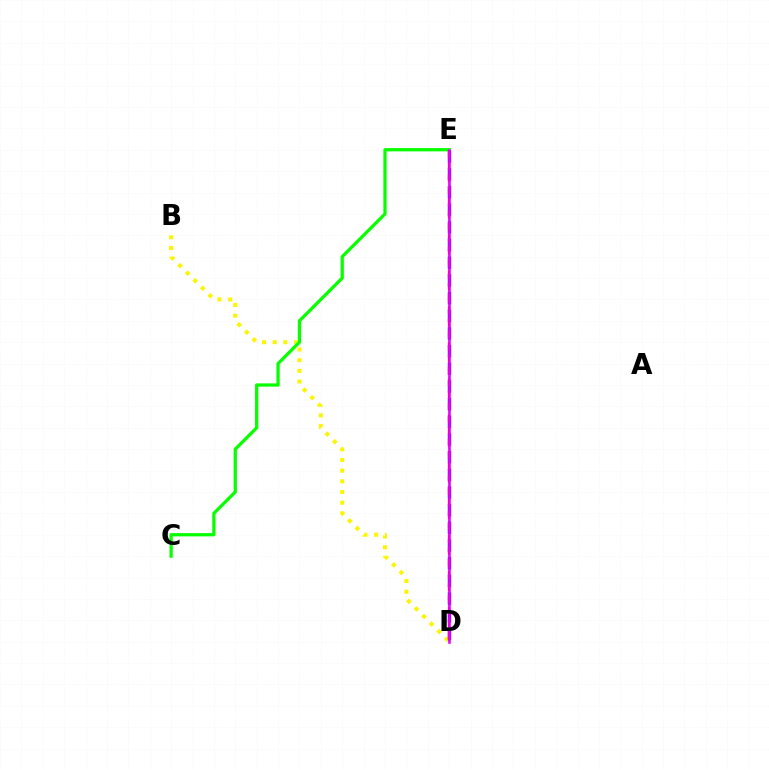{('B', 'D'): [{'color': '#fcf500', 'line_style': 'dotted', 'thickness': 2.9}], ('D', 'E'): [{'color': '#00fff6', 'line_style': 'dotted', 'thickness': 1.63}, {'color': '#0010ff', 'line_style': 'dashed', 'thickness': 2.4}, {'color': '#ff0000', 'line_style': 'dashed', 'thickness': 1.63}, {'color': '#ee00ff', 'line_style': 'solid', 'thickness': 1.85}], ('C', 'E'): [{'color': '#08ff00', 'line_style': 'solid', 'thickness': 2.35}]}